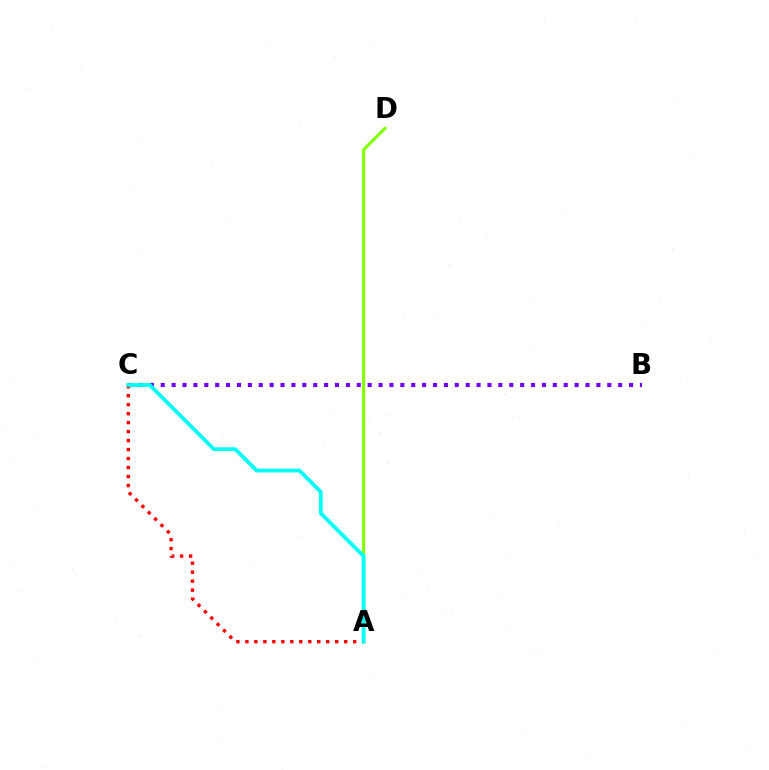{('B', 'C'): [{'color': '#7200ff', 'line_style': 'dotted', 'thickness': 2.96}], ('A', 'D'): [{'color': '#84ff00', 'line_style': 'solid', 'thickness': 2.24}], ('A', 'C'): [{'color': '#ff0000', 'line_style': 'dotted', 'thickness': 2.44}, {'color': '#00fff6', 'line_style': 'solid', 'thickness': 2.73}]}